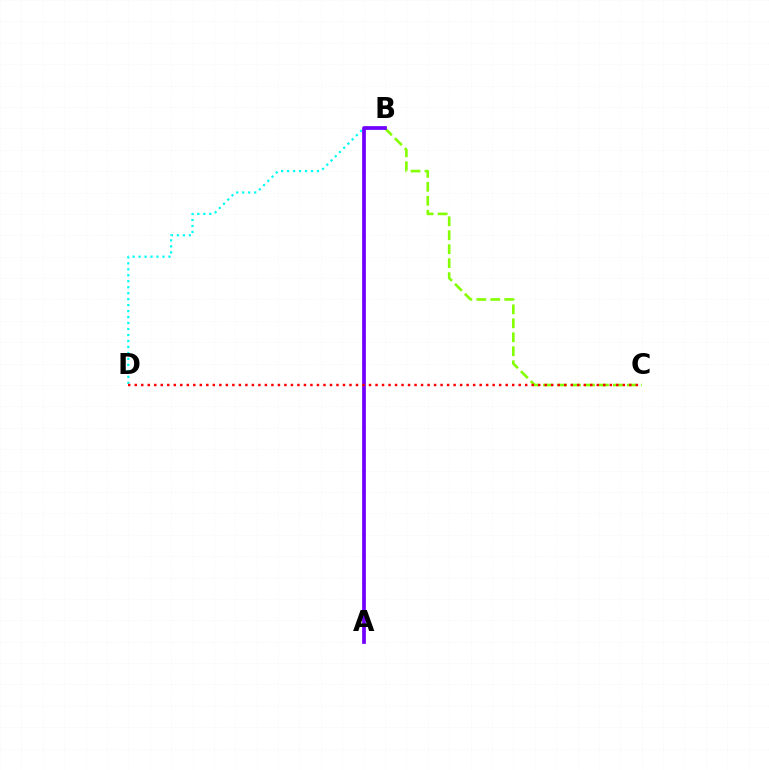{('B', 'C'): [{'color': '#84ff00', 'line_style': 'dashed', 'thickness': 1.9}], ('B', 'D'): [{'color': '#00fff6', 'line_style': 'dotted', 'thickness': 1.62}], ('A', 'B'): [{'color': '#7200ff', 'line_style': 'solid', 'thickness': 2.69}], ('C', 'D'): [{'color': '#ff0000', 'line_style': 'dotted', 'thickness': 1.77}]}